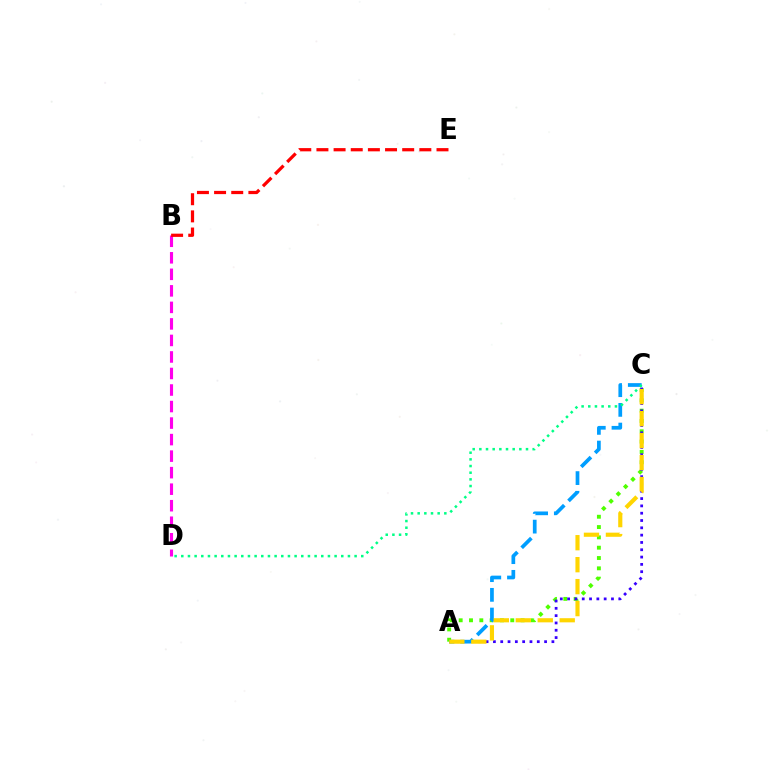{('A', 'C'): [{'color': '#4fff00', 'line_style': 'dotted', 'thickness': 2.8}, {'color': '#3700ff', 'line_style': 'dotted', 'thickness': 1.99}, {'color': '#009eff', 'line_style': 'dashed', 'thickness': 2.68}, {'color': '#ffd500', 'line_style': 'dashed', 'thickness': 2.98}], ('B', 'D'): [{'color': '#ff00ed', 'line_style': 'dashed', 'thickness': 2.25}], ('B', 'E'): [{'color': '#ff0000', 'line_style': 'dashed', 'thickness': 2.33}], ('C', 'D'): [{'color': '#00ff86', 'line_style': 'dotted', 'thickness': 1.81}]}